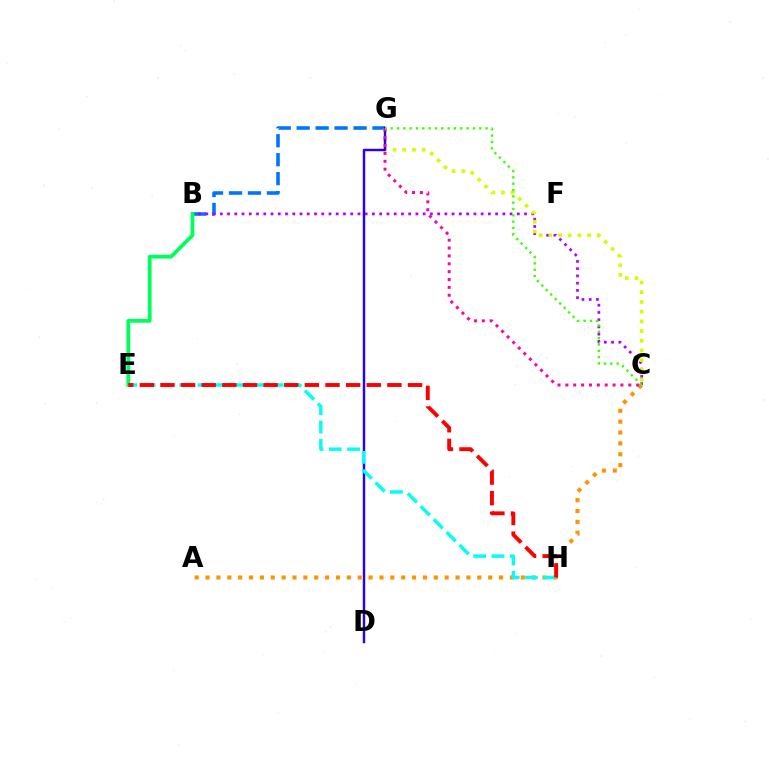{('B', 'G'): [{'color': '#0074ff', 'line_style': 'dashed', 'thickness': 2.58}], ('A', 'C'): [{'color': '#ff9400', 'line_style': 'dotted', 'thickness': 2.95}], ('B', 'C'): [{'color': '#b900ff', 'line_style': 'dotted', 'thickness': 1.97}], ('C', 'G'): [{'color': '#d1ff00', 'line_style': 'dotted', 'thickness': 2.64}, {'color': '#ff00ac', 'line_style': 'dotted', 'thickness': 2.14}, {'color': '#3dff00', 'line_style': 'dotted', 'thickness': 1.72}], ('D', 'G'): [{'color': '#2500ff', 'line_style': 'solid', 'thickness': 1.75}], ('E', 'H'): [{'color': '#00fff6', 'line_style': 'dashed', 'thickness': 2.49}, {'color': '#ff0000', 'line_style': 'dashed', 'thickness': 2.8}], ('B', 'E'): [{'color': '#00ff5c', 'line_style': 'solid', 'thickness': 2.73}]}